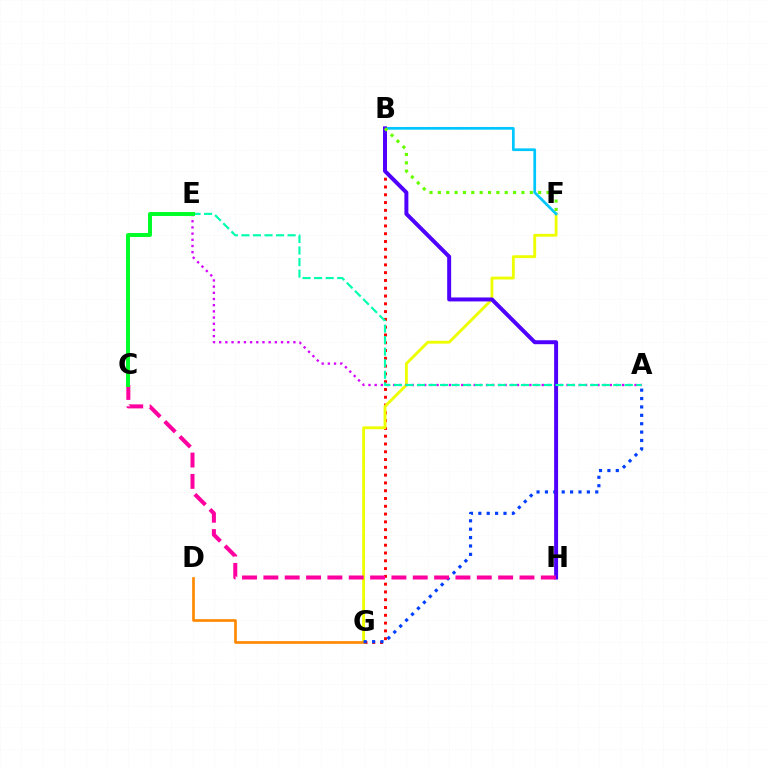{('B', 'G'): [{'color': '#ff0000', 'line_style': 'dotted', 'thickness': 2.12}], ('F', 'G'): [{'color': '#eeff00', 'line_style': 'solid', 'thickness': 2.05}], ('A', 'E'): [{'color': '#d600ff', 'line_style': 'dotted', 'thickness': 1.68}, {'color': '#00ffaf', 'line_style': 'dashed', 'thickness': 1.57}], ('D', 'G'): [{'color': '#ff8800', 'line_style': 'solid', 'thickness': 1.92}], ('B', 'F'): [{'color': '#00c7ff', 'line_style': 'solid', 'thickness': 1.95}, {'color': '#66ff00', 'line_style': 'dotted', 'thickness': 2.27}], ('A', 'G'): [{'color': '#003fff', 'line_style': 'dotted', 'thickness': 2.28}], ('B', 'H'): [{'color': '#4f00ff', 'line_style': 'solid', 'thickness': 2.85}], ('C', 'H'): [{'color': '#ff00a0', 'line_style': 'dashed', 'thickness': 2.9}], ('C', 'E'): [{'color': '#00ff27', 'line_style': 'solid', 'thickness': 2.84}]}